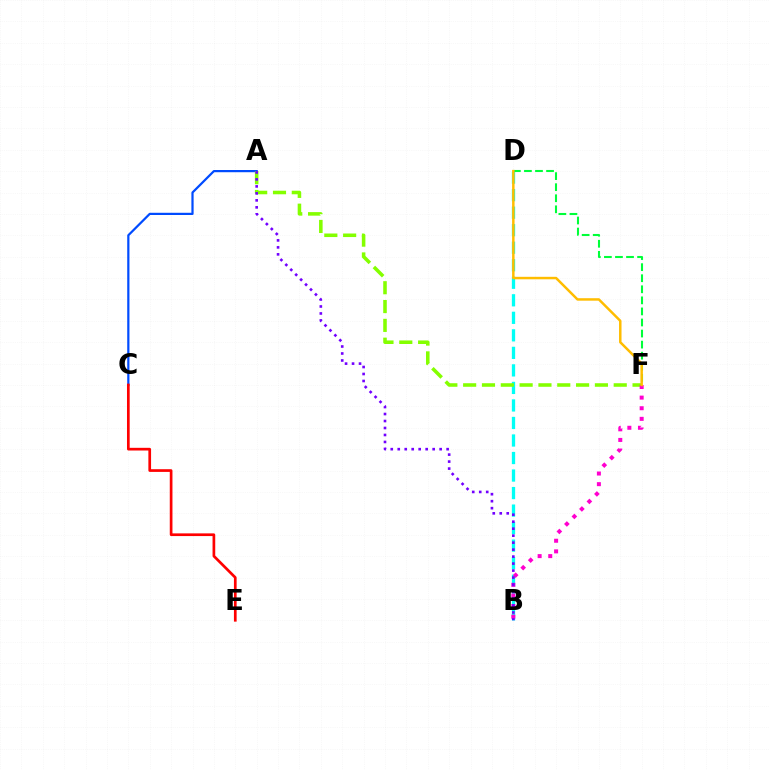{('B', 'D'): [{'color': '#00fff6', 'line_style': 'dashed', 'thickness': 2.38}], ('A', 'C'): [{'color': '#004bff', 'line_style': 'solid', 'thickness': 1.6}], ('A', 'F'): [{'color': '#84ff00', 'line_style': 'dashed', 'thickness': 2.56}], ('D', 'F'): [{'color': '#00ff39', 'line_style': 'dashed', 'thickness': 1.5}, {'color': '#ffbd00', 'line_style': 'solid', 'thickness': 1.78}], ('B', 'F'): [{'color': '#ff00cf', 'line_style': 'dotted', 'thickness': 2.88}], ('A', 'B'): [{'color': '#7200ff', 'line_style': 'dotted', 'thickness': 1.9}], ('C', 'E'): [{'color': '#ff0000', 'line_style': 'solid', 'thickness': 1.94}]}